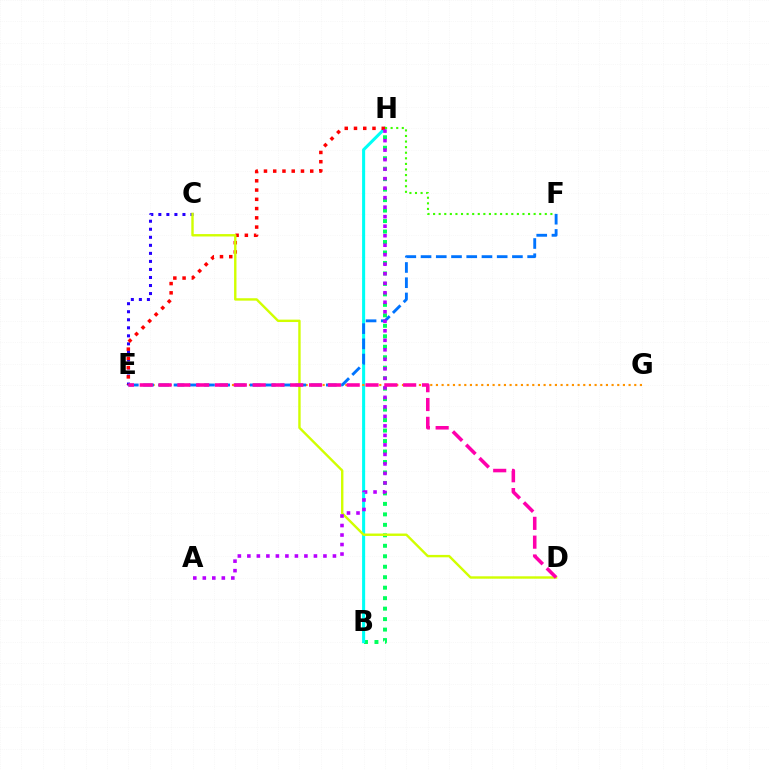{('C', 'E'): [{'color': '#2500ff', 'line_style': 'dotted', 'thickness': 2.18}], ('B', 'H'): [{'color': '#00ff5c', 'line_style': 'dotted', 'thickness': 2.85}, {'color': '#00fff6', 'line_style': 'solid', 'thickness': 2.2}], ('E', 'H'): [{'color': '#ff0000', 'line_style': 'dotted', 'thickness': 2.51}], ('E', 'G'): [{'color': '#ff9400', 'line_style': 'dotted', 'thickness': 1.54}], ('C', 'D'): [{'color': '#d1ff00', 'line_style': 'solid', 'thickness': 1.73}], ('E', 'F'): [{'color': '#0074ff', 'line_style': 'dashed', 'thickness': 2.07}], ('A', 'H'): [{'color': '#b900ff', 'line_style': 'dotted', 'thickness': 2.58}], ('D', 'E'): [{'color': '#ff00ac', 'line_style': 'dashed', 'thickness': 2.56}], ('F', 'H'): [{'color': '#3dff00', 'line_style': 'dotted', 'thickness': 1.52}]}